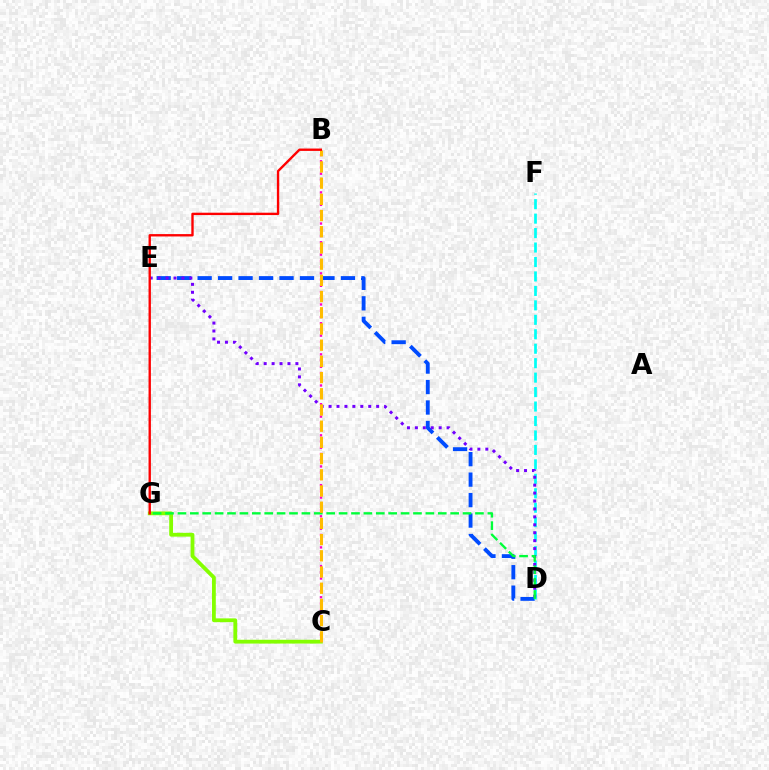{('B', 'C'): [{'color': '#ff00cf', 'line_style': 'dotted', 'thickness': 1.69}, {'color': '#ffbd00', 'line_style': 'dashed', 'thickness': 2.2}], ('D', 'E'): [{'color': '#004bff', 'line_style': 'dashed', 'thickness': 2.78}, {'color': '#7200ff', 'line_style': 'dotted', 'thickness': 2.15}], ('D', 'F'): [{'color': '#00fff6', 'line_style': 'dashed', 'thickness': 1.96}], ('C', 'G'): [{'color': '#84ff00', 'line_style': 'solid', 'thickness': 2.74}], ('D', 'G'): [{'color': '#00ff39', 'line_style': 'dashed', 'thickness': 1.68}], ('B', 'G'): [{'color': '#ff0000', 'line_style': 'solid', 'thickness': 1.71}]}